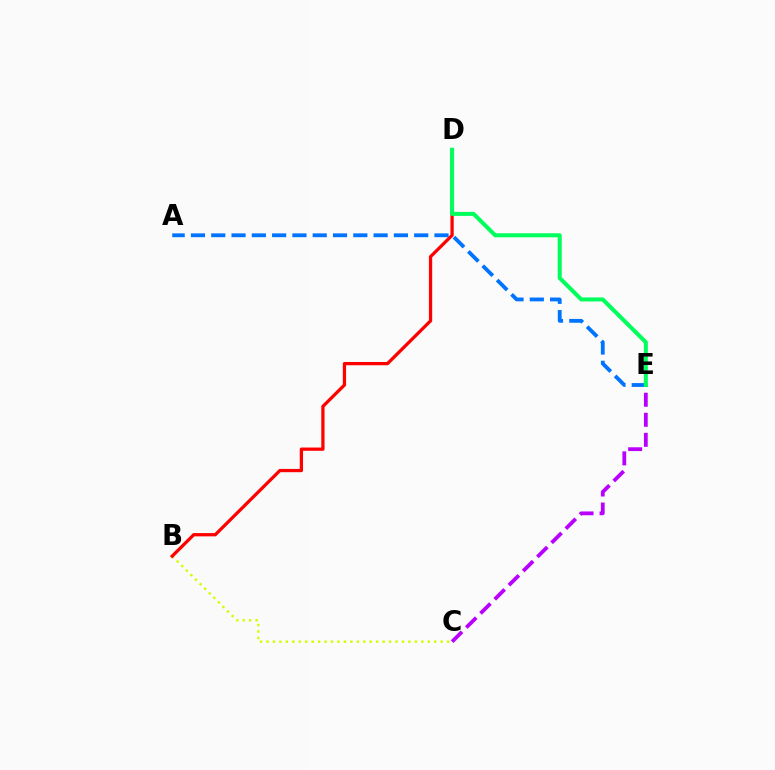{('A', 'E'): [{'color': '#0074ff', 'line_style': 'dashed', 'thickness': 2.76}], ('B', 'C'): [{'color': '#d1ff00', 'line_style': 'dotted', 'thickness': 1.75}], ('C', 'E'): [{'color': '#b900ff', 'line_style': 'dashed', 'thickness': 2.72}], ('B', 'D'): [{'color': '#ff0000', 'line_style': 'solid', 'thickness': 2.35}], ('D', 'E'): [{'color': '#00ff5c', 'line_style': 'solid', 'thickness': 2.91}]}